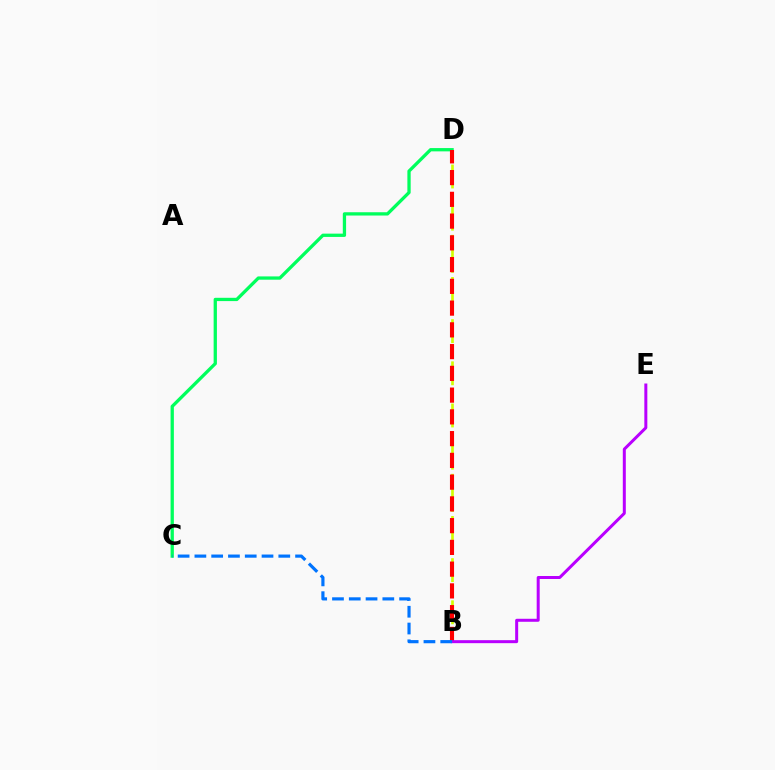{('C', 'D'): [{'color': '#00ff5c', 'line_style': 'solid', 'thickness': 2.37}], ('B', 'D'): [{'color': '#d1ff00', 'line_style': 'dashed', 'thickness': 1.91}, {'color': '#ff0000', 'line_style': 'dashed', 'thickness': 2.96}], ('B', 'E'): [{'color': '#b900ff', 'line_style': 'solid', 'thickness': 2.16}], ('B', 'C'): [{'color': '#0074ff', 'line_style': 'dashed', 'thickness': 2.28}]}